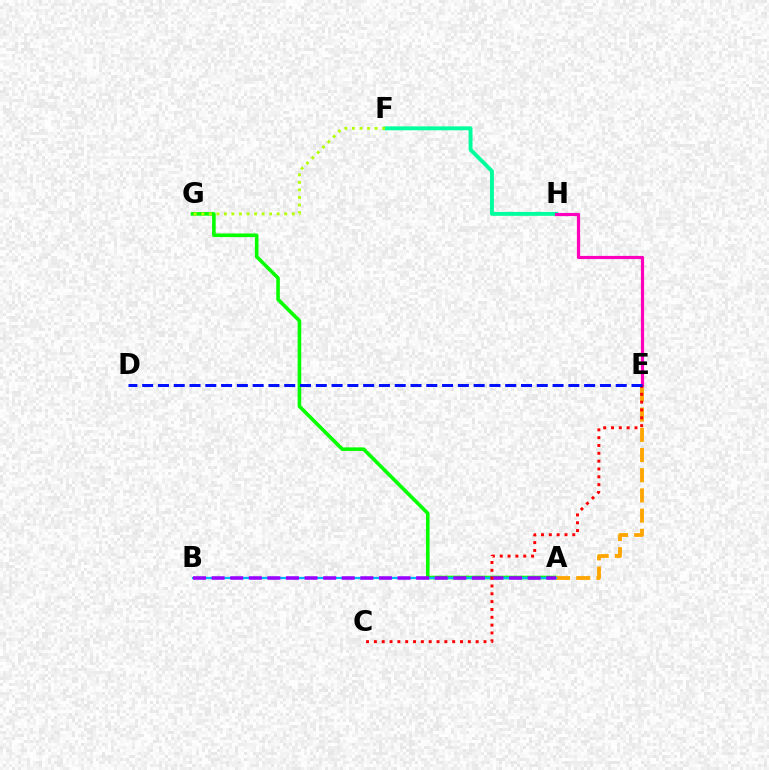{('F', 'H'): [{'color': '#00ff9d', 'line_style': 'solid', 'thickness': 2.81}], ('A', 'G'): [{'color': '#08ff00', 'line_style': 'solid', 'thickness': 2.59}], ('A', 'E'): [{'color': '#ffa500', 'line_style': 'dashed', 'thickness': 2.74}], ('E', 'H'): [{'color': '#ff00bd', 'line_style': 'solid', 'thickness': 2.29}], ('A', 'B'): [{'color': '#00b5ff', 'line_style': 'solid', 'thickness': 1.62}, {'color': '#9b00ff', 'line_style': 'dashed', 'thickness': 2.53}], ('F', 'G'): [{'color': '#b3ff00', 'line_style': 'dotted', 'thickness': 2.05}], ('C', 'E'): [{'color': '#ff0000', 'line_style': 'dotted', 'thickness': 2.13}], ('D', 'E'): [{'color': '#0010ff', 'line_style': 'dashed', 'thickness': 2.14}]}